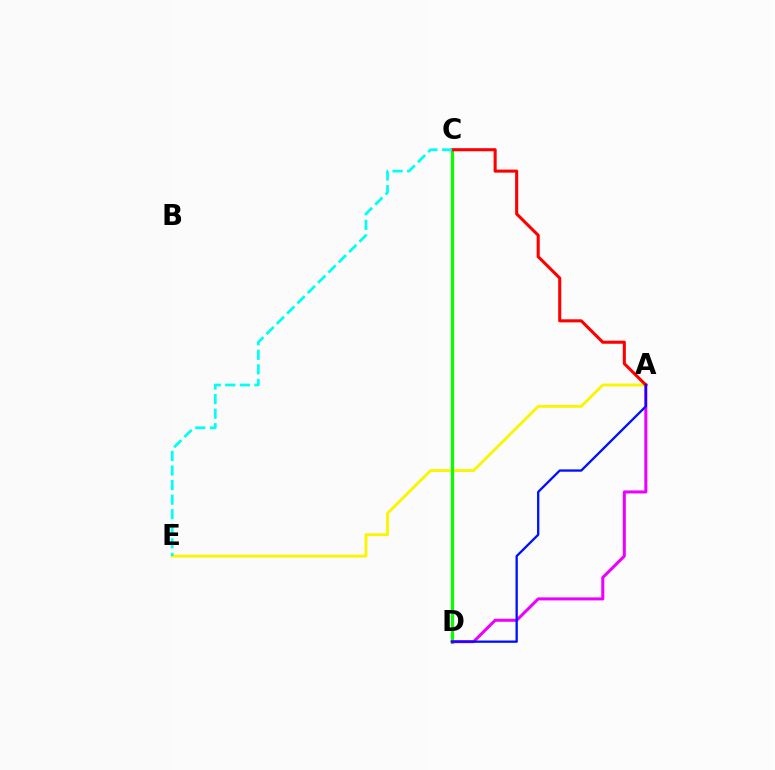{('A', 'E'): [{'color': '#fcf500', 'line_style': 'solid', 'thickness': 2.07}], ('C', 'D'): [{'color': '#08ff00', 'line_style': 'solid', 'thickness': 2.31}], ('A', 'D'): [{'color': '#ee00ff', 'line_style': 'solid', 'thickness': 2.18}, {'color': '#0010ff', 'line_style': 'solid', 'thickness': 1.66}], ('A', 'C'): [{'color': '#ff0000', 'line_style': 'solid', 'thickness': 2.21}], ('C', 'E'): [{'color': '#00fff6', 'line_style': 'dashed', 'thickness': 1.98}]}